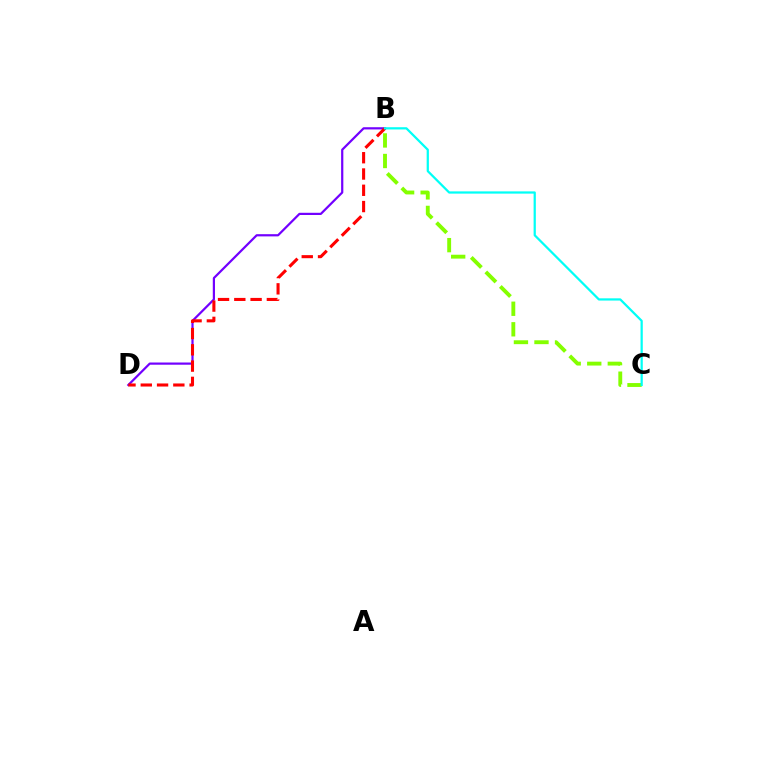{('B', 'C'): [{'color': '#84ff00', 'line_style': 'dashed', 'thickness': 2.79}, {'color': '#00fff6', 'line_style': 'solid', 'thickness': 1.61}], ('B', 'D'): [{'color': '#7200ff', 'line_style': 'solid', 'thickness': 1.59}, {'color': '#ff0000', 'line_style': 'dashed', 'thickness': 2.21}]}